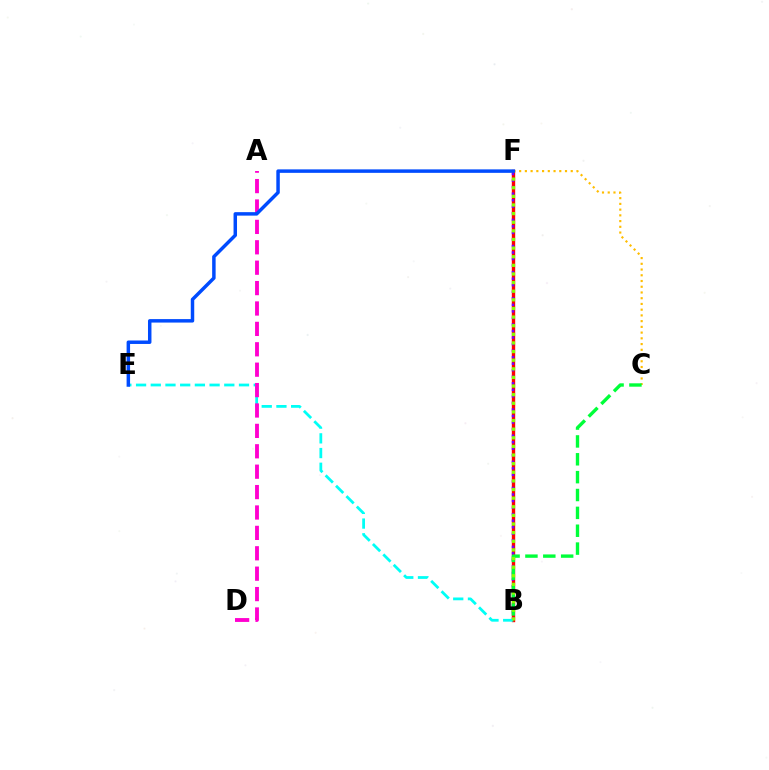{('B', 'F'): [{'color': '#ff0000', 'line_style': 'solid', 'thickness': 2.44}, {'color': '#7200ff', 'line_style': 'dotted', 'thickness': 1.78}, {'color': '#84ff00', 'line_style': 'dotted', 'thickness': 2.34}], ('C', 'F'): [{'color': '#ffbd00', 'line_style': 'dotted', 'thickness': 1.56}], ('B', 'E'): [{'color': '#00fff6', 'line_style': 'dashed', 'thickness': 2.0}], ('B', 'C'): [{'color': '#00ff39', 'line_style': 'dashed', 'thickness': 2.43}], ('A', 'D'): [{'color': '#ff00cf', 'line_style': 'dashed', 'thickness': 2.77}], ('E', 'F'): [{'color': '#004bff', 'line_style': 'solid', 'thickness': 2.5}]}